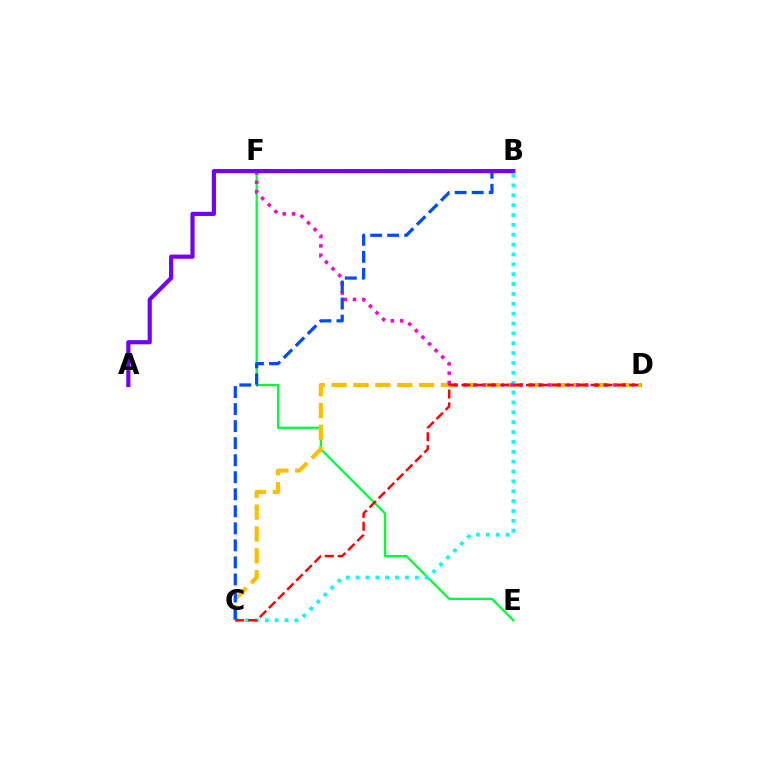{('E', 'F'): [{'color': '#00ff39', 'line_style': 'solid', 'thickness': 1.63}], ('B', 'C'): [{'color': '#00fff6', 'line_style': 'dotted', 'thickness': 2.68}, {'color': '#004bff', 'line_style': 'dashed', 'thickness': 2.31}], ('C', 'D'): [{'color': '#ffbd00', 'line_style': 'dashed', 'thickness': 2.97}, {'color': '#ff0000', 'line_style': 'dashed', 'thickness': 1.75}], ('B', 'F'): [{'color': '#84ff00', 'line_style': 'dotted', 'thickness': 2.66}], ('D', 'F'): [{'color': '#ff00cf', 'line_style': 'dotted', 'thickness': 2.54}], ('A', 'B'): [{'color': '#7200ff', 'line_style': 'solid', 'thickness': 2.99}]}